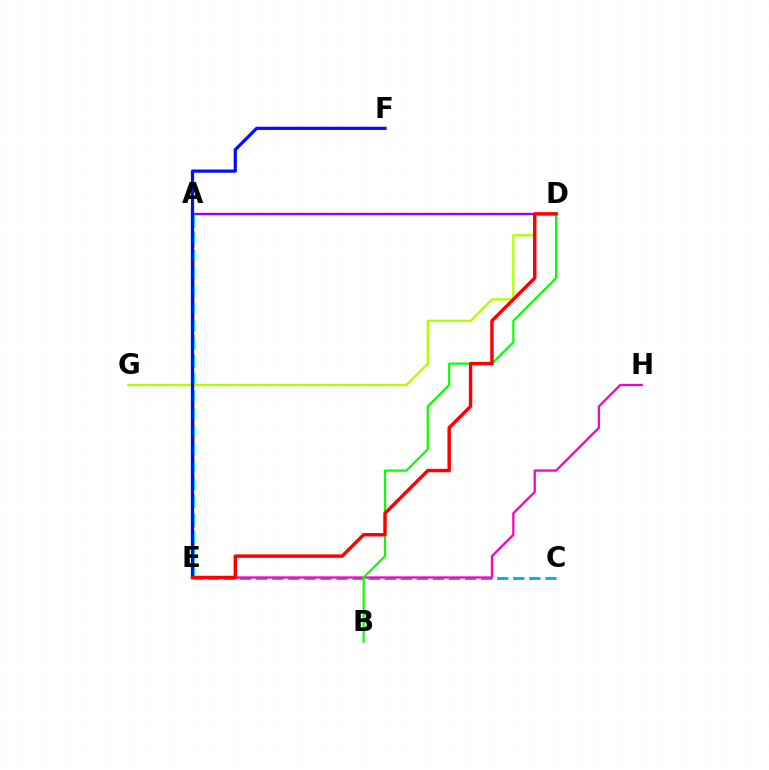{('A', 'E'): [{'color': '#ffa500', 'line_style': 'dashed', 'thickness': 2.72}, {'color': '#00ff9d', 'line_style': 'dashed', 'thickness': 2.39}], ('C', 'E'): [{'color': '#00b5ff', 'line_style': 'dashed', 'thickness': 2.18}], ('E', 'H'): [{'color': '#ff00bd', 'line_style': 'solid', 'thickness': 1.64}], ('A', 'D'): [{'color': '#9b00ff', 'line_style': 'solid', 'thickness': 1.7}], ('D', 'G'): [{'color': '#b3ff00', 'line_style': 'solid', 'thickness': 1.7}], ('B', 'D'): [{'color': '#08ff00', 'line_style': 'solid', 'thickness': 1.58}], ('E', 'F'): [{'color': '#0010ff', 'line_style': 'solid', 'thickness': 2.32}], ('D', 'E'): [{'color': '#ff0000', 'line_style': 'solid', 'thickness': 2.47}]}